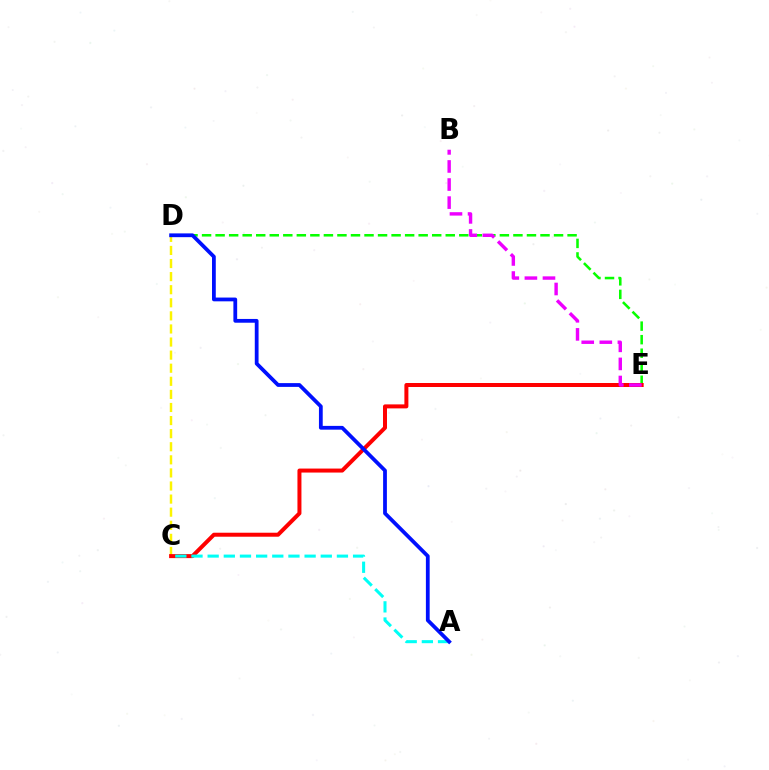{('D', 'E'): [{'color': '#08ff00', 'line_style': 'dashed', 'thickness': 1.84}], ('C', 'D'): [{'color': '#fcf500', 'line_style': 'dashed', 'thickness': 1.78}], ('C', 'E'): [{'color': '#ff0000', 'line_style': 'solid', 'thickness': 2.88}], ('A', 'C'): [{'color': '#00fff6', 'line_style': 'dashed', 'thickness': 2.2}], ('A', 'D'): [{'color': '#0010ff', 'line_style': 'solid', 'thickness': 2.72}], ('B', 'E'): [{'color': '#ee00ff', 'line_style': 'dashed', 'thickness': 2.46}]}